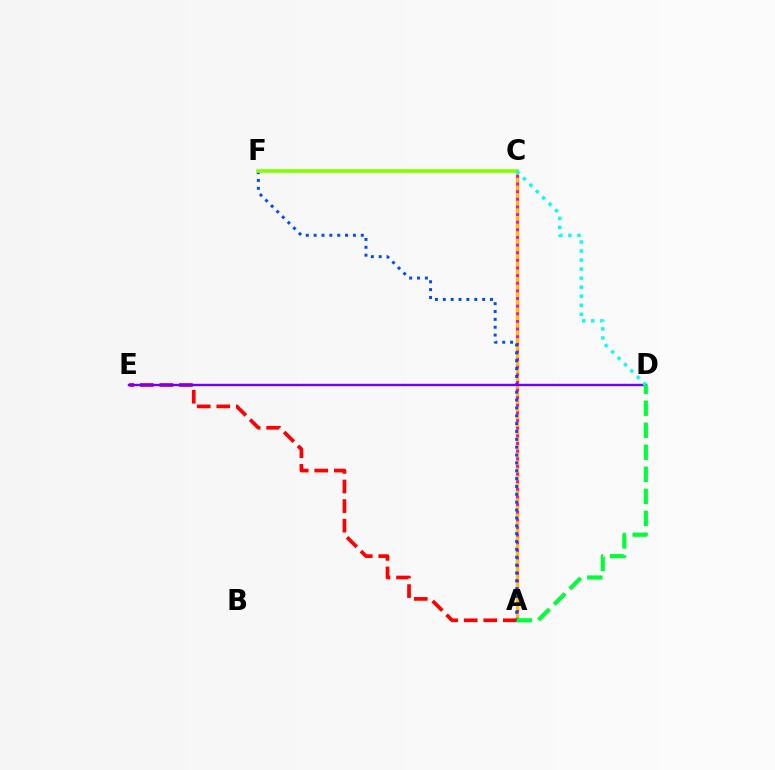{('A', 'C'): [{'color': '#ffbd00', 'line_style': 'solid', 'thickness': 2.4}, {'color': '#ff00cf', 'line_style': 'dotted', 'thickness': 2.07}], ('A', 'E'): [{'color': '#ff0000', 'line_style': 'dashed', 'thickness': 2.66}], ('A', 'F'): [{'color': '#004bff', 'line_style': 'dotted', 'thickness': 2.14}], ('C', 'F'): [{'color': '#84ff00', 'line_style': 'solid', 'thickness': 2.64}], ('D', 'E'): [{'color': '#7200ff', 'line_style': 'solid', 'thickness': 1.72}], ('C', 'D'): [{'color': '#00fff6', 'line_style': 'dotted', 'thickness': 2.46}], ('A', 'D'): [{'color': '#00ff39', 'line_style': 'dashed', 'thickness': 2.99}]}